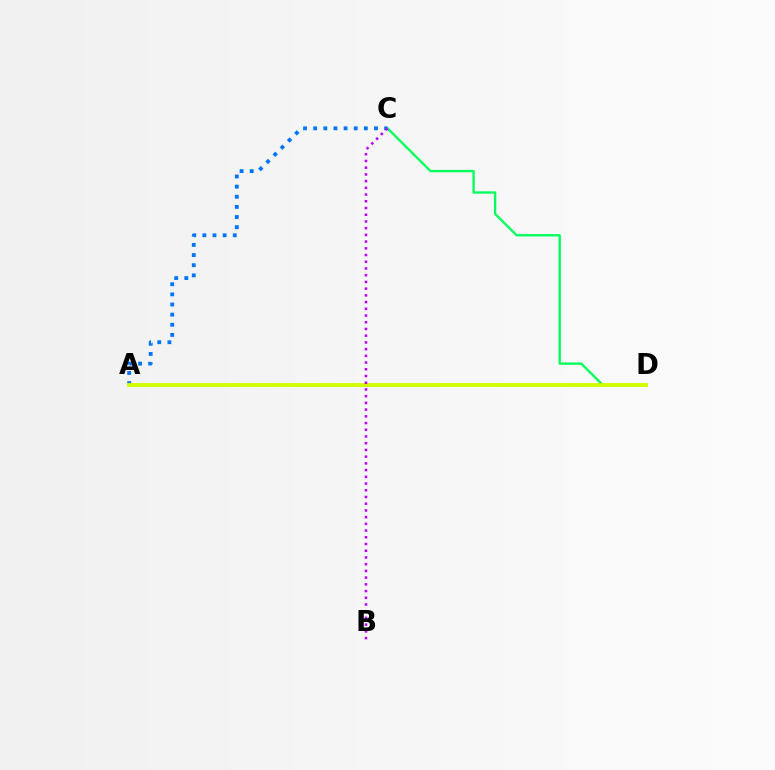{('C', 'D'): [{'color': '#00ff5c', 'line_style': 'solid', 'thickness': 1.68}], ('A', 'D'): [{'color': '#ff0000', 'line_style': 'dotted', 'thickness': 1.73}, {'color': '#d1ff00', 'line_style': 'solid', 'thickness': 2.81}], ('A', 'C'): [{'color': '#0074ff', 'line_style': 'dotted', 'thickness': 2.75}], ('B', 'C'): [{'color': '#b900ff', 'line_style': 'dotted', 'thickness': 1.83}]}